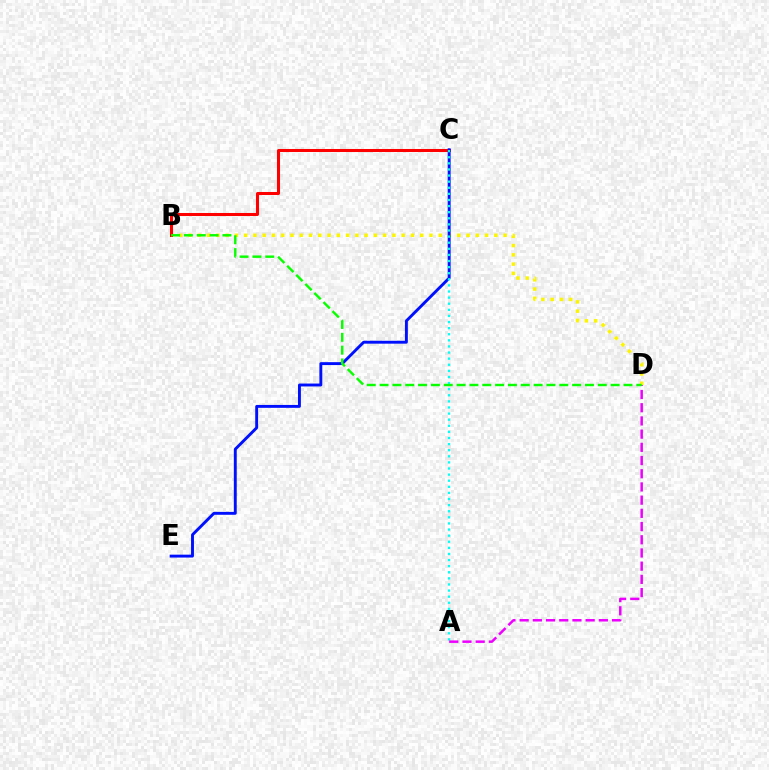{('B', 'D'): [{'color': '#fcf500', 'line_style': 'dotted', 'thickness': 2.52}, {'color': '#08ff00', 'line_style': 'dashed', 'thickness': 1.74}], ('B', 'C'): [{'color': '#ff0000', 'line_style': 'solid', 'thickness': 2.18}], ('C', 'E'): [{'color': '#0010ff', 'line_style': 'solid', 'thickness': 2.09}], ('A', 'C'): [{'color': '#00fff6', 'line_style': 'dotted', 'thickness': 1.66}], ('A', 'D'): [{'color': '#ee00ff', 'line_style': 'dashed', 'thickness': 1.79}]}